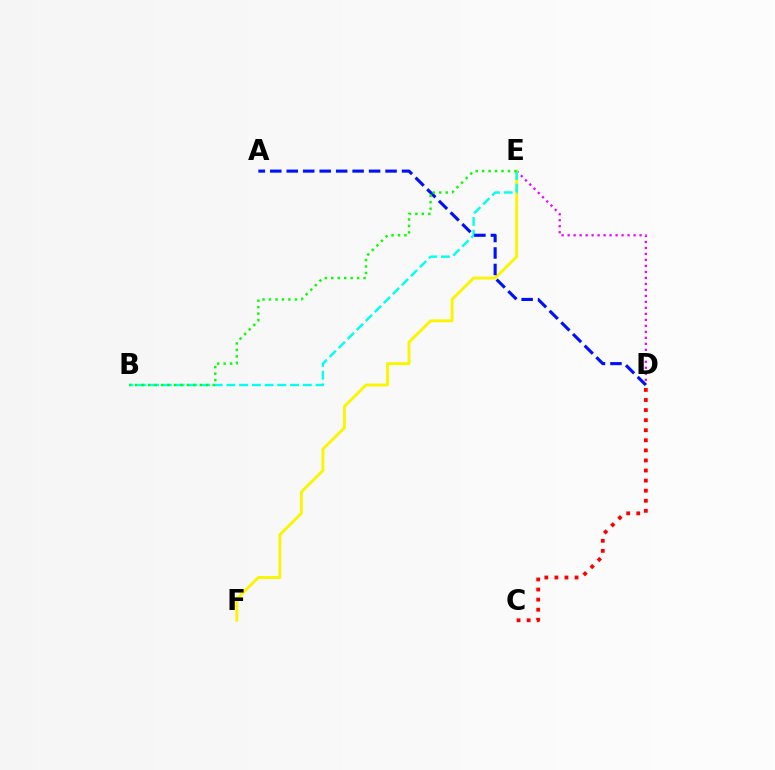{('D', 'E'): [{'color': '#ee00ff', 'line_style': 'dotted', 'thickness': 1.63}], ('E', 'F'): [{'color': '#fcf500', 'line_style': 'solid', 'thickness': 2.08}], ('B', 'E'): [{'color': '#00fff6', 'line_style': 'dashed', 'thickness': 1.73}, {'color': '#08ff00', 'line_style': 'dotted', 'thickness': 1.76}], ('A', 'D'): [{'color': '#0010ff', 'line_style': 'dashed', 'thickness': 2.24}], ('C', 'D'): [{'color': '#ff0000', 'line_style': 'dotted', 'thickness': 2.74}]}